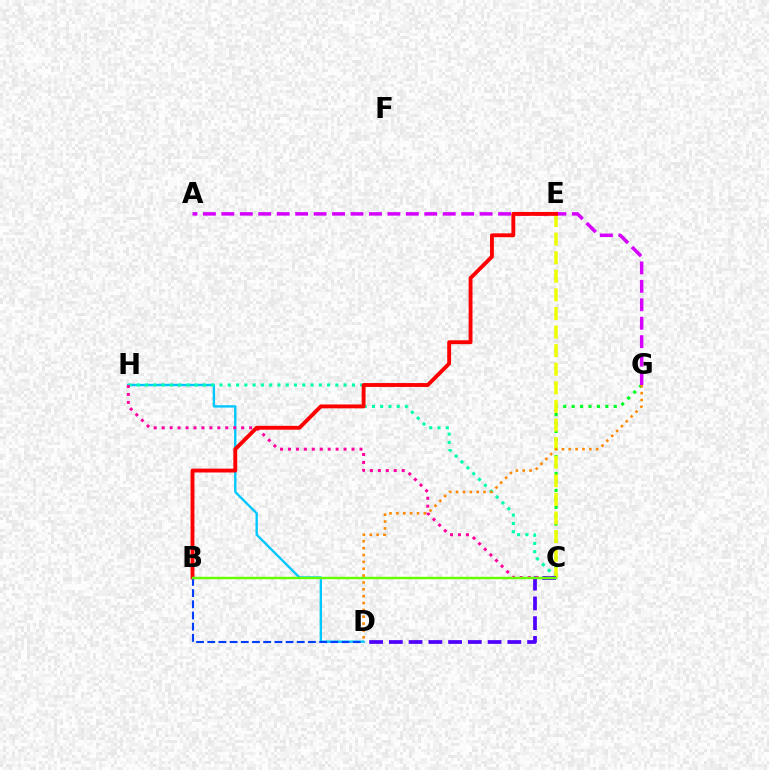{('D', 'H'): [{'color': '#00c7ff', 'line_style': 'solid', 'thickness': 1.7}], ('C', 'H'): [{'color': '#00ffaf', 'line_style': 'dotted', 'thickness': 2.25}, {'color': '#ff00a0', 'line_style': 'dotted', 'thickness': 2.16}], ('C', 'G'): [{'color': '#00ff27', 'line_style': 'dotted', 'thickness': 2.29}], ('A', 'G'): [{'color': '#d600ff', 'line_style': 'dashed', 'thickness': 2.51}], ('C', 'E'): [{'color': '#eeff00', 'line_style': 'dashed', 'thickness': 2.53}], ('B', 'E'): [{'color': '#ff0000', 'line_style': 'solid', 'thickness': 2.79}], ('B', 'D'): [{'color': '#003fff', 'line_style': 'dashed', 'thickness': 1.52}], ('C', 'D'): [{'color': '#4f00ff', 'line_style': 'dashed', 'thickness': 2.68}], ('B', 'C'): [{'color': '#66ff00', 'line_style': 'solid', 'thickness': 1.73}], ('D', 'G'): [{'color': '#ff8800', 'line_style': 'dotted', 'thickness': 1.86}]}